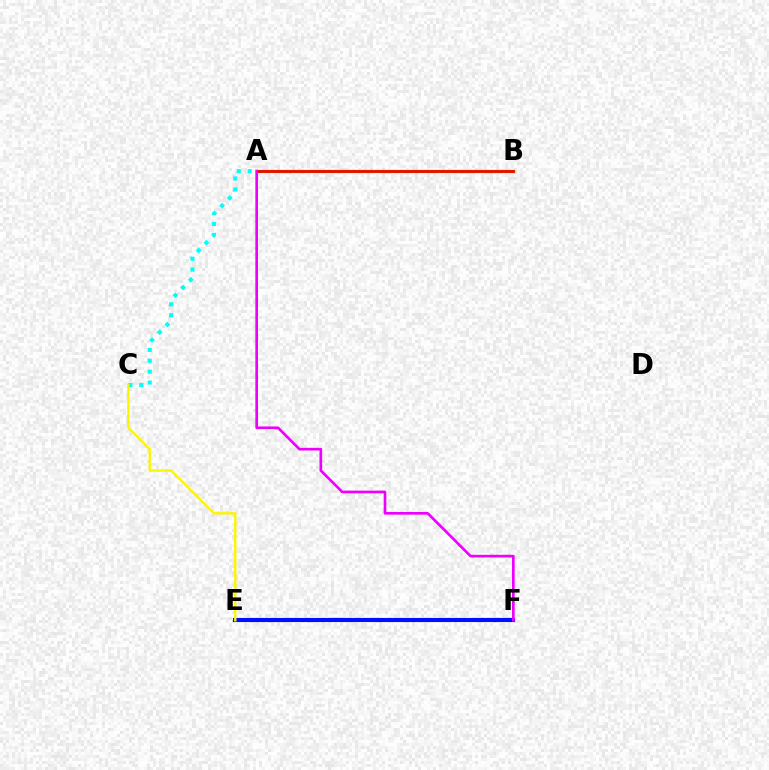{('A', 'B'): [{'color': '#08ff00', 'line_style': 'solid', 'thickness': 2.38}, {'color': '#ff0000', 'line_style': 'solid', 'thickness': 2.0}], ('E', 'F'): [{'color': '#0010ff', 'line_style': 'solid', 'thickness': 2.97}], ('A', 'C'): [{'color': '#00fff6', 'line_style': 'dotted', 'thickness': 2.96}], ('A', 'F'): [{'color': '#ee00ff', 'line_style': 'solid', 'thickness': 1.91}], ('C', 'E'): [{'color': '#fcf500', 'line_style': 'solid', 'thickness': 1.71}]}